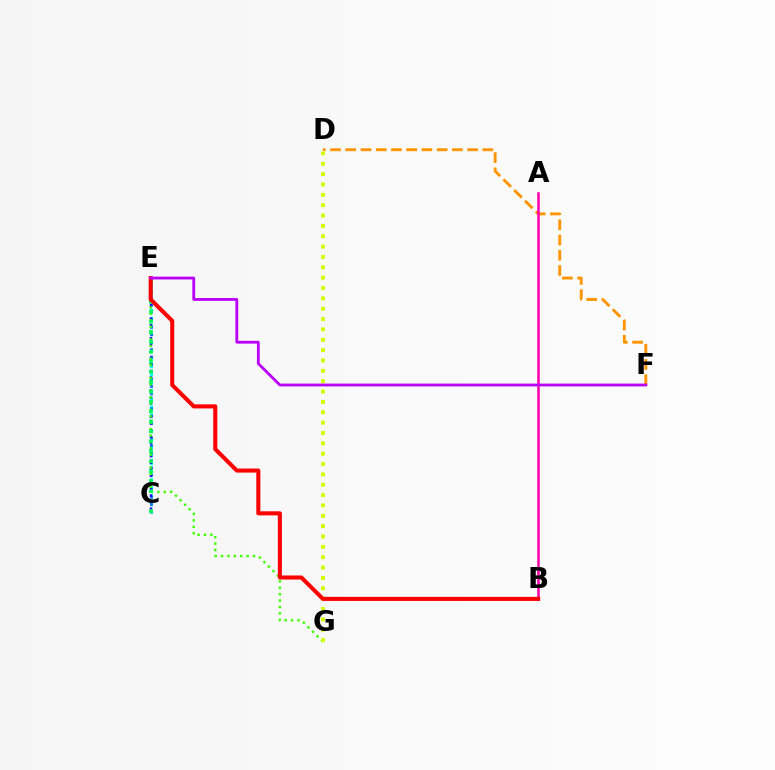{('D', 'F'): [{'color': '#ff9400', 'line_style': 'dashed', 'thickness': 2.07}], ('C', 'E'): [{'color': '#00fff6', 'line_style': 'dotted', 'thickness': 2.19}, {'color': '#0074ff', 'line_style': 'dotted', 'thickness': 2.01}, {'color': '#2500ff', 'line_style': 'dotted', 'thickness': 1.78}, {'color': '#00ff5c', 'line_style': 'dotted', 'thickness': 2.71}], ('A', 'B'): [{'color': '#ff00ac', 'line_style': 'solid', 'thickness': 1.84}], ('E', 'G'): [{'color': '#3dff00', 'line_style': 'dotted', 'thickness': 1.74}], ('D', 'G'): [{'color': '#d1ff00', 'line_style': 'dotted', 'thickness': 2.81}], ('B', 'E'): [{'color': '#ff0000', 'line_style': 'solid', 'thickness': 2.92}], ('E', 'F'): [{'color': '#b900ff', 'line_style': 'solid', 'thickness': 2.02}]}